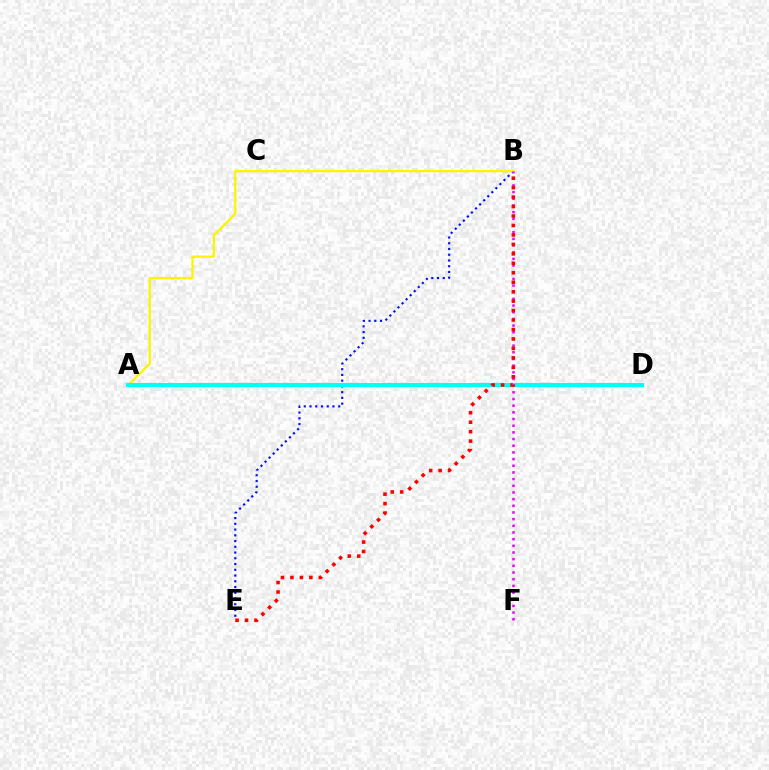{('B', 'E'): [{'color': '#0010ff', 'line_style': 'dotted', 'thickness': 1.56}, {'color': '#ff0000', 'line_style': 'dotted', 'thickness': 2.57}], ('A', 'D'): [{'color': '#08ff00', 'line_style': 'dashed', 'thickness': 2.62}, {'color': '#00fff6', 'line_style': 'solid', 'thickness': 2.97}], ('A', 'B'): [{'color': '#fcf500', 'line_style': 'solid', 'thickness': 1.66}], ('B', 'F'): [{'color': '#ee00ff', 'line_style': 'dotted', 'thickness': 1.81}]}